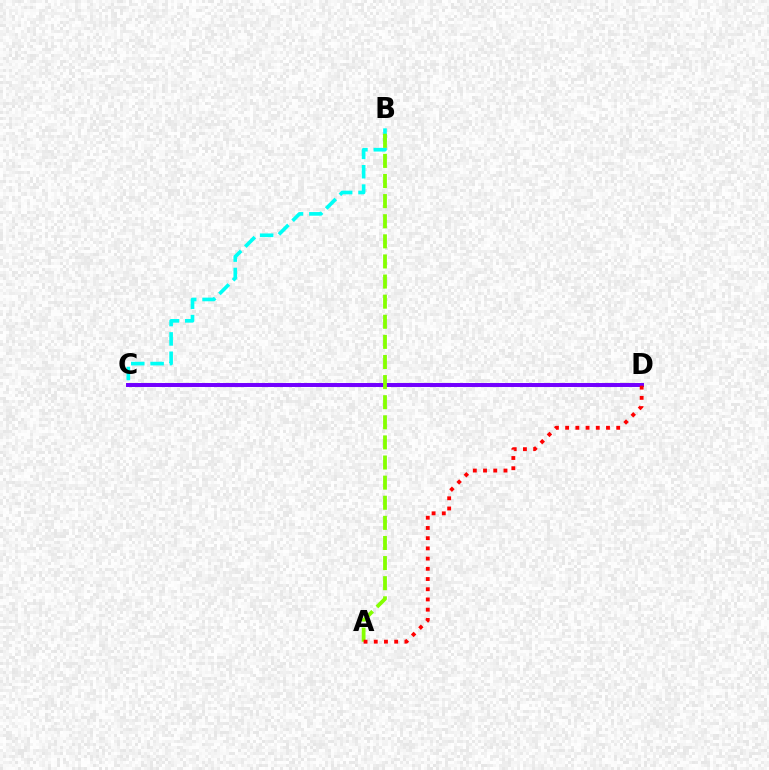{('B', 'C'): [{'color': '#00fff6', 'line_style': 'dashed', 'thickness': 2.63}], ('C', 'D'): [{'color': '#7200ff', 'line_style': 'solid', 'thickness': 2.85}], ('A', 'B'): [{'color': '#84ff00', 'line_style': 'dashed', 'thickness': 2.73}], ('A', 'D'): [{'color': '#ff0000', 'line_style': 'dotted', 'thickness': 2.77}]}